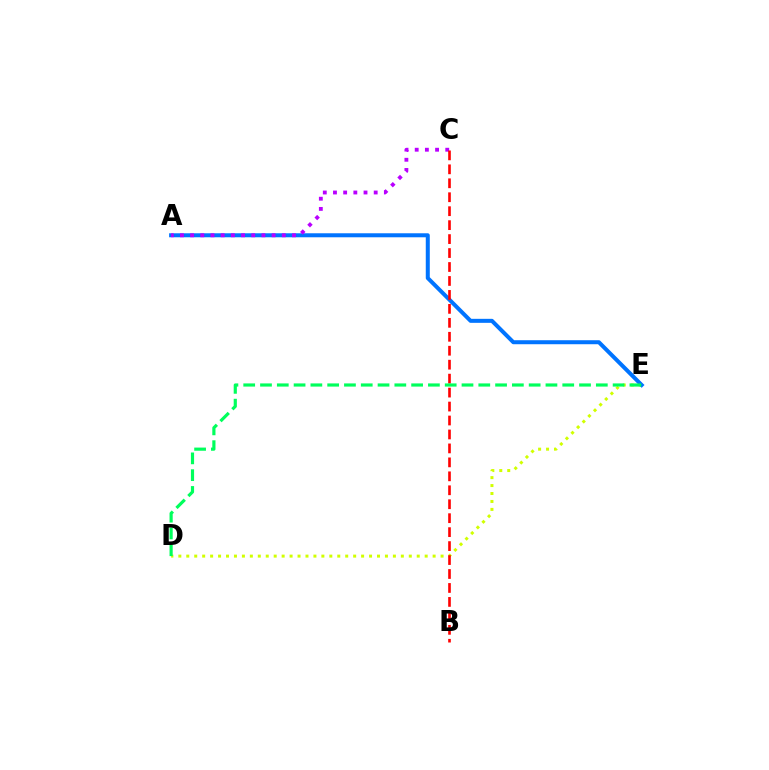{('D', 'E'): [{'color': '#d1ff00', 'line_style': 'dotted', 'thickness': 2.16}, {'color': '#00ff5c', 'line_style': 'dashed', 'thickness': 2.28}], ('A', 'E'): [{'color': '#0074ff', 'line_style': 'solid', 'thickness': 2.89}], ('A', 'C'): [{'color': '#b900ff', 'line_style': 'dotted', 'thickness': 2.77}], ('B', 'C'): [{'color': '#ff0000', 'line_style': 'dashed', 'thickness': 1.9}]}